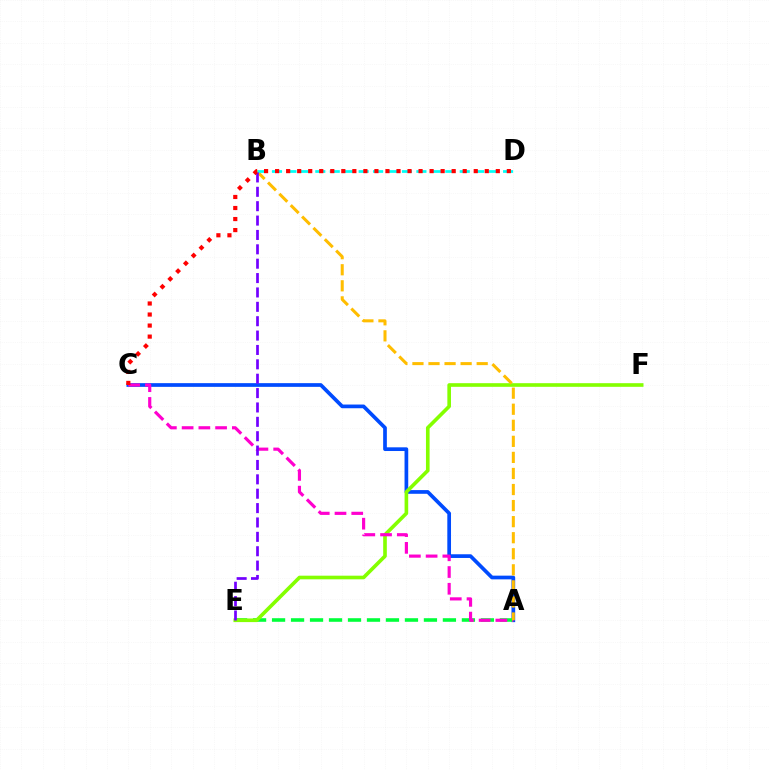{('A', 'C'): [{'color': '#004bff', 'line_style': 'solid', 'thickness': 2.66}, {'color': '#ff00cf', 'line_style': 'dashed', 'thickness': 2.27}], ('A', 'E'): [{'color': '#00ff39', 'line_style': 'dashed', 'thickness': 2.58}], ('E', 'F'): [{'color': '#84ff00', 'line_style': 'solid', 'thickness': 2.62}], ('A', 'B'): [{'color': '#ffbd00', 'line_style': 'dashed', 'thickness': 2.18}], ('B', 'D'): [{'color': '#00fff6', 'line_style': 'dashed', 'thickness': 1.96}], ('B', 'E'): [{'color': '#7200ff', 'line_style': 'dashed', 'thickness': 1.95}], ('C', 'D'): [{'color': '#ff0000', 'line_style': 'dotted', 'thickness': 3.0}]}